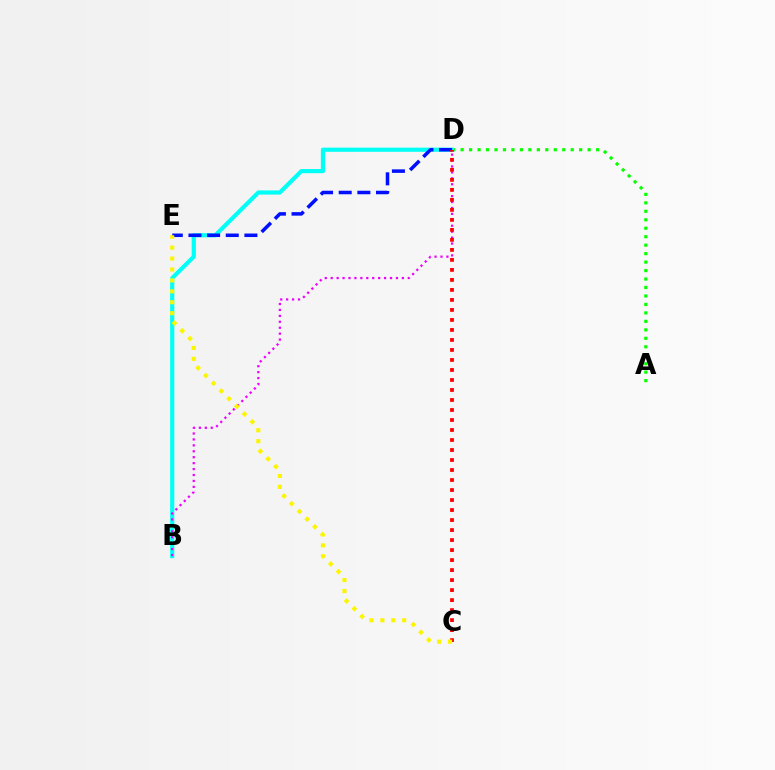{('A', 'D'): [{'color': '#08ff00', 'line_style': 'dotted', 'thickness': 2.3}], ('B', 'D'): [{'color': '#00fff6', 'line_style': 'solid', 'thickness': 2.99}, {'color': '#ee00ff', 'line_style': 'dotted', 'thickness': 1.61}], ('D', 'E'): [{'color': '#0010ff', 'line_style': 'dashed', 'thickness': 2.53}], ('C', 'D'): [{'color': '#ff0000', 'line_style': 'dotted', 'thickness': 2.72}], ('C', 'E'): [{'color': '#fcf500', 'line_style': 'dotted', 'thickness': 2.97}]}